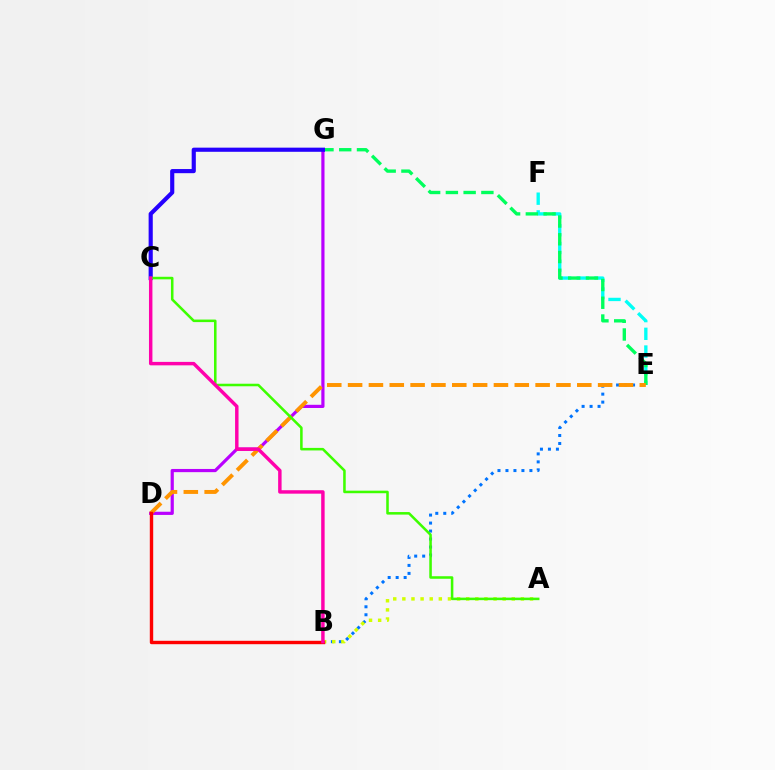{('E', 'F'): [{'color': '#00fff6', 'line_style': 'dashed', 'thickness': 2.41}], ('E', 'G'): [{'color': '#00ff5c', 'line_style': 'dashed', 'thickness': 2.41}], ('B', 'E'): [{'color': '#0074ff', 'line_style': 'dotted', 'thickness': 2.17}], ('D', 'G'): [{'color': '#b900ff', 'line_style': 'solid', 'thickness': 2.3}], ('A', 'B'): [{'color': '#d1ff00', 'line_style': 'dotted', 'thickness': 2.48}], ('C', 'G'): [{'color': '#2500ff', 'line_style': 'solid', 'thickness': 2.98}], ('D', 'E'): [{'color': '#ff9400', 'line_style': 'dashed', 'thickness': 2.83}], ('B', 'D'): [{'color': '#ff0000', 'line_style': 'solid', 'thickness': 2.45}], ('A', 'C'): [{'color': '#3dff00', 'line_style': 'solid', 'thickness': 1.83}], ('B', 'C'): [{'color': '#ff00ac', 'line_style': 'solid', 'thickness': 2.48}]}